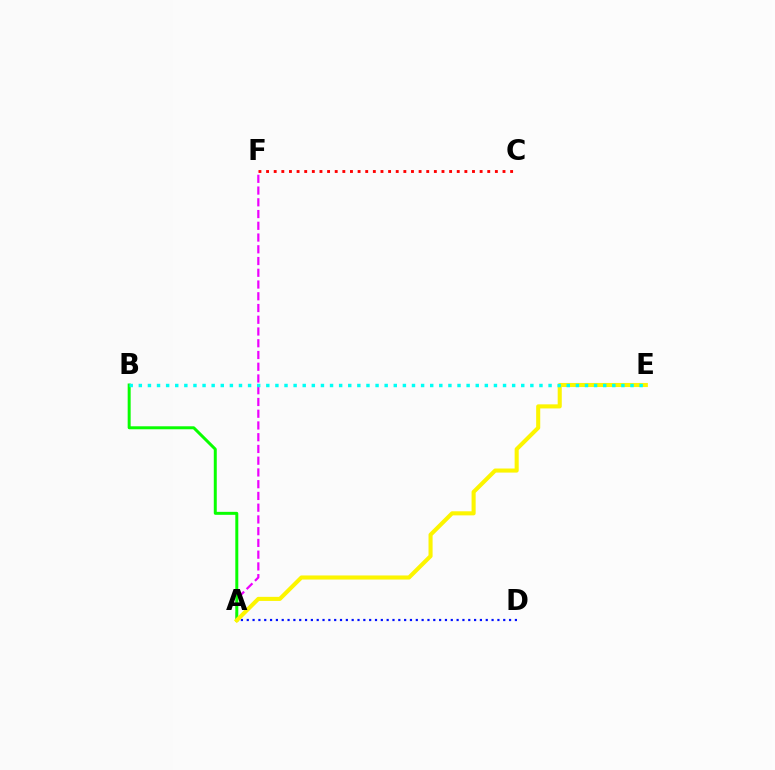{('A', 'F'): [{'color': '#ee00ff', 'line_style': 'dashed', 'thickness': 1.6}], ('A', 'B'): [{'color': '#08ff00', 'line_style': 'solid', 'thickness': 2.14}], ('A', 'D'): [{'color': '#0010ff', 'line_style': 'dotted', 'thickness': 1.58}], ('A', 'E'): [{'color': '#fcf500', 'line_style': 'solid', 'thickness': 2.94}], ('C', 'F'): [{'color': '#ff0000', 'line_style': 'dotted', 'thickness': 2.07}], ('B', 'E'): [{'color': '#00fff6', 'line_style': 'dotted', 'thickness': 2.47}]}